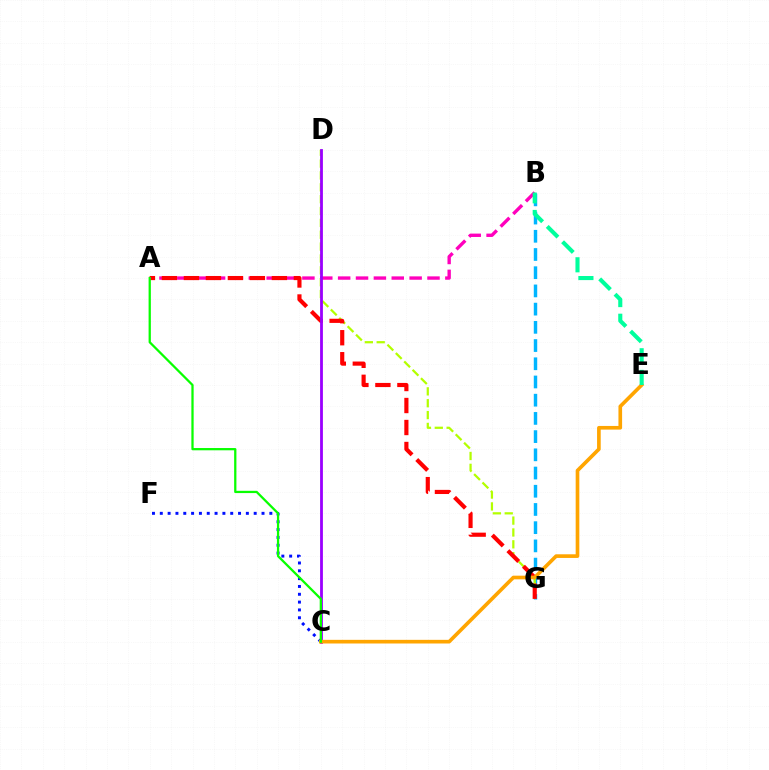{('A', 'B'): [{'color': '#ff00bd', 'line_style': 'dashed', 'thickness': 2.43}], ('B', 'G'): [{'color': '#00b5ff', 'line_style': 'dashed', 'thickness': 2.47}], ('D', 'G'): [{'color': '#b3ff00', 'line_style': 'dashed', 'thickness': 1.61}], ('A', 'G'): [{'color': '#ff0000', 'line_style': 'dashed', 'thickness': 2.99}], ('C', 'F'): [{'color': '#0010ff', 'line_style': 'dotted', 'thickness': 2.13}], ('C', 'D'): [{'color': '#9b00ff', 'line_style': 'solid', 'thickness': 2.02}], ('C', 'E'): [{'color': '#ffa500', 'line_style': 'solid', 'thickness': 2.63}], ('A', 'C'): [{'color': '#08ff00', 'line_style': 'solid', 'thickness': 1.63}], ('B', 'E'): [{'color': '#00ff9d', 'line_style': 'dashed', 'thickness': 2.95}]}